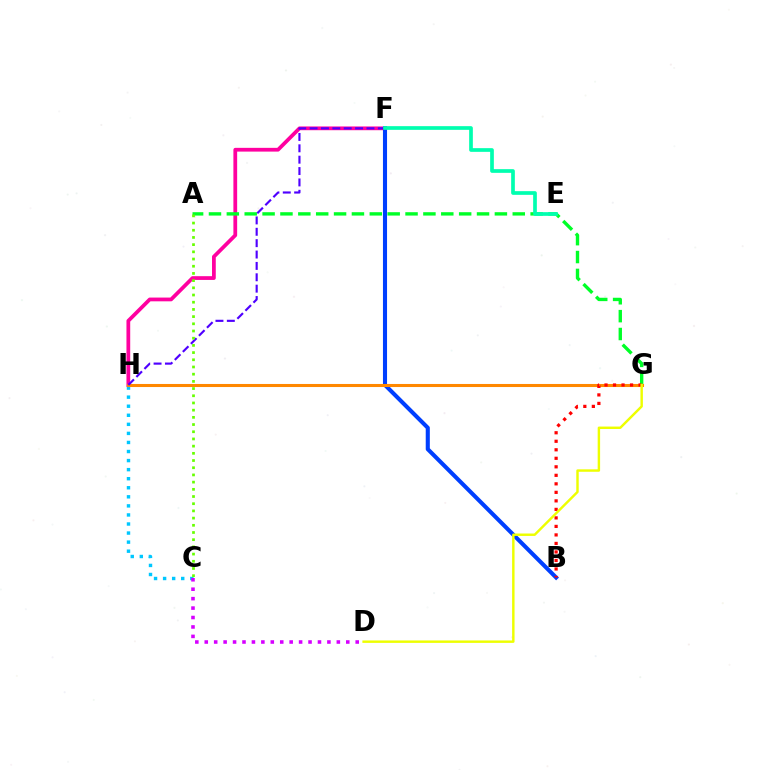{('F', 'H'): [{'color': '#ff00a0', 'line_style': 'solid', 'thickness': 2.7}, {'color': '#4f00ff', 'line_style': 'dashed', 'thickness': 1.54}], ('A', 'G'): [{'color': '#00ff27', 'line_style': 'dashed', 'thickness': 2.43}], ('B', 'F'): [{'color': '#003fff', 'line_style': 'solid', 'thickness': 2.94}], ('C', 'H'): [{'color': '#00c7ff', 'line_style': 'dotted', 'thickness': 2.46}], ('C', 'D'): [{'color': '#d600ff', 'line_style': 'dotted', 'thickness': 2.56}], ('G', 'H'): [{'color': '#ff8800', 'line_style': 'solid', 'thickness': 2.2}], ('E', 'F'): [{'color': '#00ffaf', 'line_style': 'solid', 'thickness': 2.66}], ('B', 'G'): [{'color': '#ff0000', 'line_style': 'dotted', 'thickness': 2.31}], ('A', 'C'): [{'color': '#66ff00', 'line_style': 'dotted', 'thickness': 1.96}], ('D', 'G'): [{'color': '#eeff00', 'line_style': 'solid', 'thickness': 1.75}]}